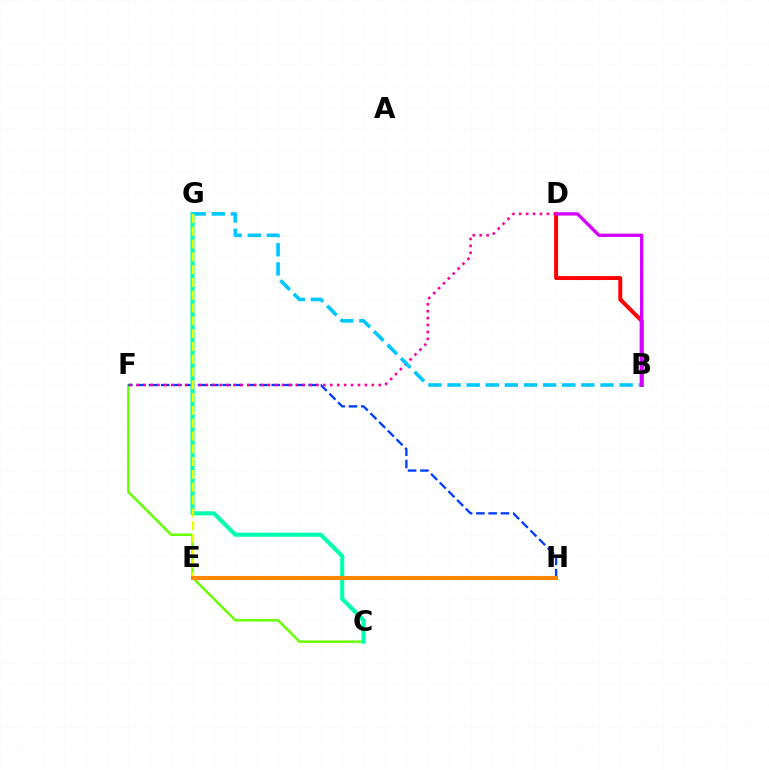{('C', 'F'): [{'color': '#66ff00', 'line_style': 'solid', 'thickness': 1.77}], ('F', 'H'): [{'color': '#003fff', 'line_style': 'dashed', 'thickness': 1.67}], ('E', 'H'): [{'color': '#4f00ff', 'line_style': 'dashed', 'thickness': 2.83}, {'color': '#00ff27', 'line_style': 'dotted', 'thickness': 1.65}, {'color': '#ff8800', 'line_style': 'solid', 'thickness': 2.95}], ('D', 'F'): [{'color': '#ff00a0', 'line_style': 'dotted', 'thickness': 1.88}], ('C', 'G'): [{'color': '#00ffaf', 'line_style': 'solid', 'thickness': 2.95}], ('B', 'D'): [{'color': '#ff0000', 'line_style': 'solid', 'thickness': 2.85}, {'color': '#d600ff', 'line_style': 'solid', 'thickness': 2.41}], ('B', 'G'): [{'color': '#00c7ff', 'line_style': 'dashed', 'thickness': 2.6}], ('E', 'G'): [{'color': '#eeff00', 'line_style': 'dashed', 'thickness': 1.74}]}